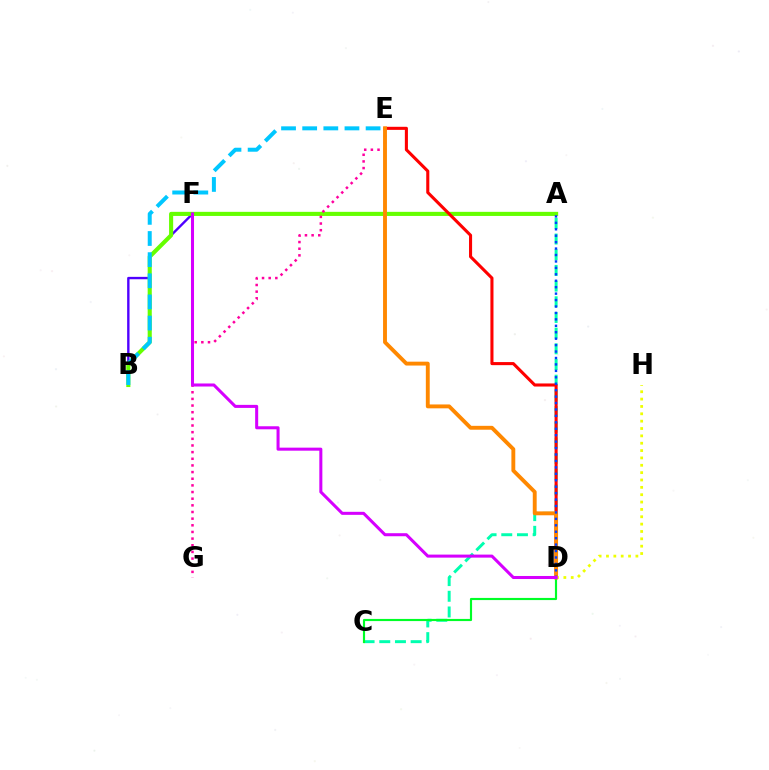{('A', 'C'): [{'color': '#00ffaf', 'line_style': 'dashed', 'thickness': 2.13}], ('B', 'F'): [{'color': '#4f00ff', 'line_style': 'solid', 'thickness': 1.72}], ('A', 'B'): [{'color': '#66ff00', 'line_style': 'solid', 'thickness': 2.95}], ('B', 'E'): [{'color': '#00c7ff', 'line_style': 'dashed', 'thickness': 2.87}], ('E', 'G'): [{'color': '#ff00a0', 'line_style': 'dotted', 'thickness': 1.81}], ('D', 'E'): [{'color': '#ff0000', 'line_style': 'solid', 'thickness': 2.21}, {'color': '#ff8800', 'line_style': 'solid', 'thickness': 2.79}], ('C', 'D'): [{'color': '#00ff27', 'line_style': 'solid', 'thickness': 1.55}], ('D', 'H'): [{'color': '#eeff00', 'line_style': 'dotted', 'thickness': 2.0}], ('A', 'D'): [{'color': '#003fff', 'line_style': 'dotted', 'thickness': 1.75}], ('D', 'F'): [{'color': '#d600ff', 'line_style': 'solid', 'thickness': 2.19}]}